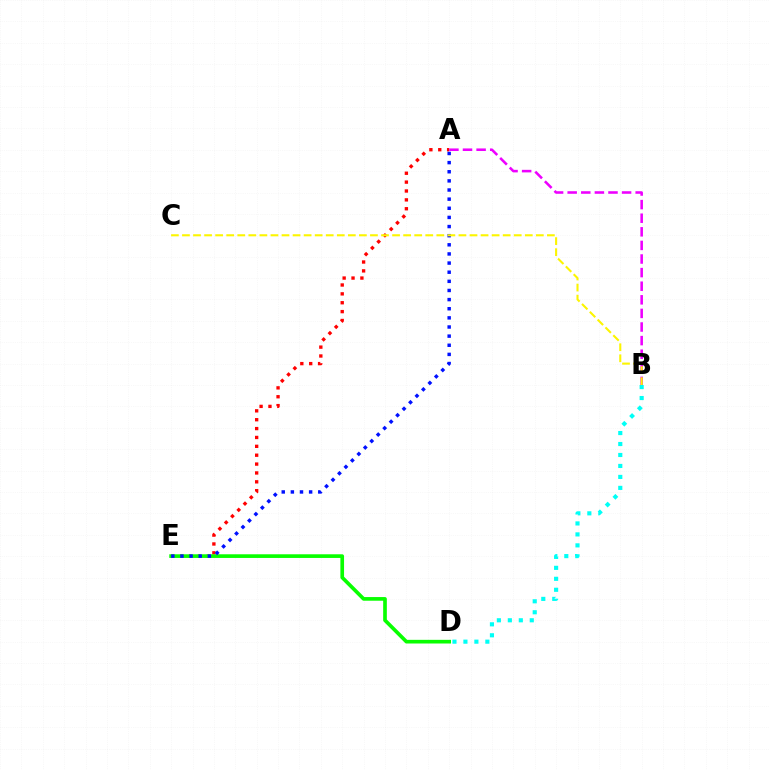{('A', 'E'): [{'color': '#ff0000', 'line_style': 'dotted', 'thickness': 2.41}, {'color': '#0010ff', 'line_style': 'dotted', 'thickness': 2.48}], ('D', 'E'): [{'color': '#08ff00', 'line_style': 'solid', 'thickness': 2.64}], ('B', 'D'): [{'color': '#00fff6', 'line_style': 'dotted', 'thickness': 2.98}], ('A', 'B'): [{'color': '#ee00ff', 'line_style': 'dashed', 'thickness': 1.85}], ('B', 'C'): [{'color': '#fcf500', 'line_style': 'dashed', 'thickness': 1.5}]}